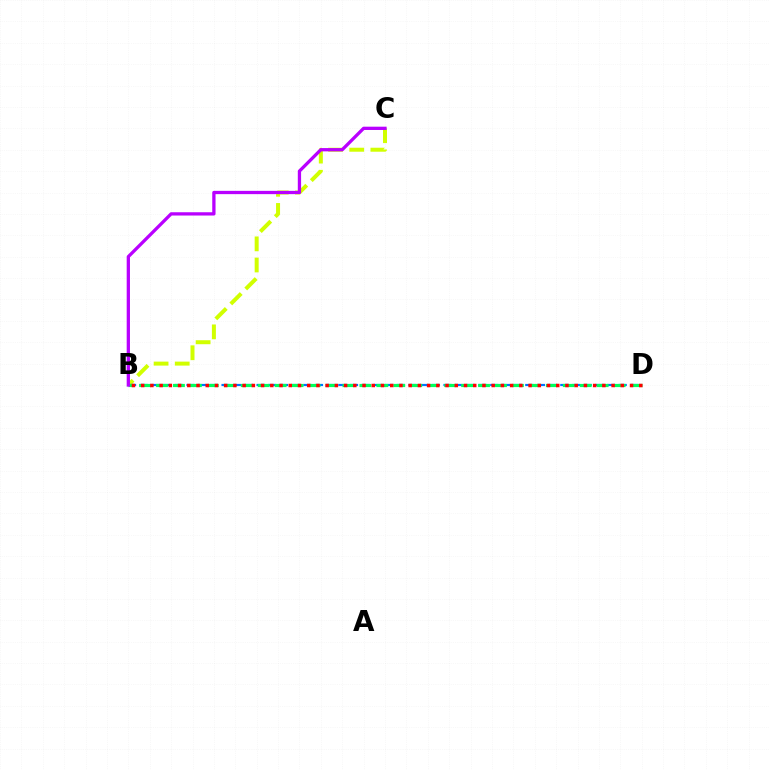{('B', 'C'): [{'color': '#d1ff00', 'line_style': 'dashed', 'thickness': 2.87}, {'color': '#b900ff', 'line_style': 'solid', 'thickness': 2.37}], ('B', 'D'): [{'color': '#0074ff', 'line_style': 'dashed', 'thickness': 1.59}, {'color': '#00ff5c', 'line_style': 'dashed', 'thickness': 2.3}, {'color': '#ff0000', 'line_style': 'dotted', 'thickness': 2.51}]}